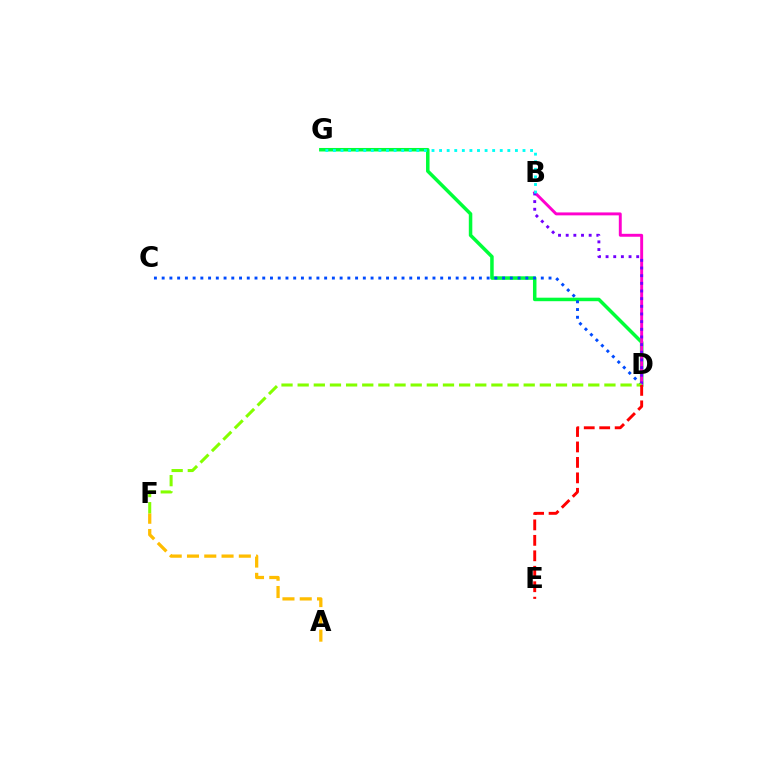{('D', 'G'): [{'color': '#00ff39', 'line_style': 'solid', 'thickness': 2.52}], ('A', 'F'): [{'color': '#ffbd00', 'line_style': 'dashed', 'thickness': 2.35}], ('C', 'D'): [{'color': '#004bff', 'line_style': 'dotted', 'thickness': 2.1}], ('B', 'D'): [{'color': '#ff00cf', 'line_style': 'solid', 'thickness': 2.11}, {'color': '#7200ff', 'line_style': 'dotted', 'thickness': 2.08}], ('D', 'F'): [{'color': '#84ff00', 'line_style': 'dashed', 'thickness': 2.19}], ('B', 'G'): [{'color': '#00fff6', 'line_style': 'dotted', 'thickness': 2.06}], ('D', 'E'): [{'color': '#ff0000', 'line_style': 'dashed', 'thickness': 2.1}]}